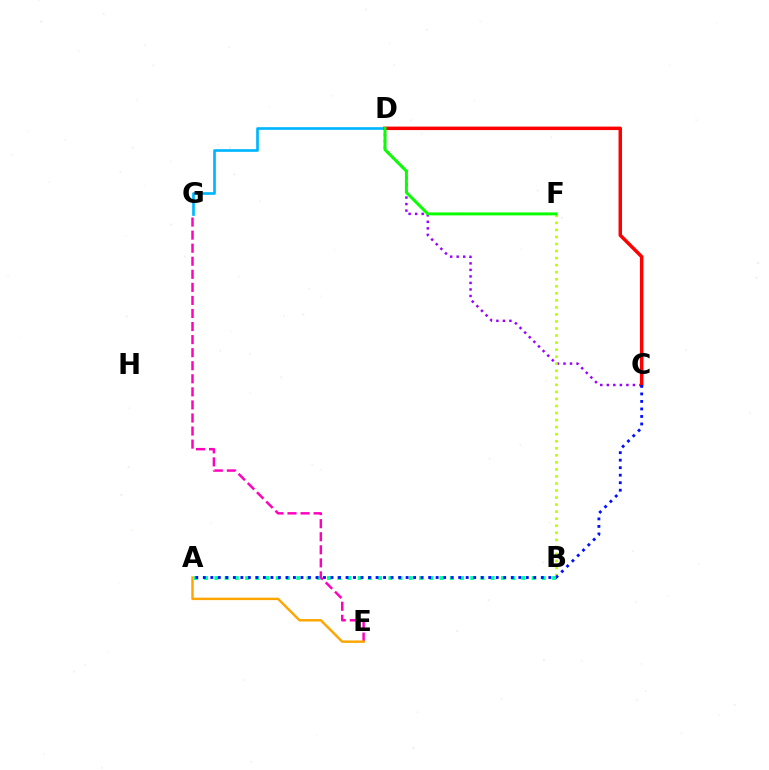{('A', 'B'): [{'color': '#00ff9d', 'line_style': 'dotted', 'thickness': 2.78}], ('C', 'D'): [{'color': '#9b00ff', 'line_style': 'dotted', 'thickness': 1.77}, {'color': '#ff0000', 'line_style': 'solid', 'thickness': 2.5}], ('E', 'G'): [{'color': '#ff00bd', 'line_style': 'dashed', 'thickness': 1.77}], ('D', 'G'): [{'color': '#00b5ff', 'line_style': 'solid', 'thickness': 1.92}], ('B', 'F'): [{'color': '#b3ff00', 'line_style': 'dotted', 'thickness': 1.91}], ('D', 'F'): [{'color': '#08ff00', 'line_style': 'solid', 'thickness': 2.12}], ('A', 'C'): [{'color': '#0010ff', 'line_style': 'dotted', 'thickness': 2.04}], ('A', 'E'): [{'color': '#ffa500', 'line_style': 'solid', 'thickness': 1.75}]}